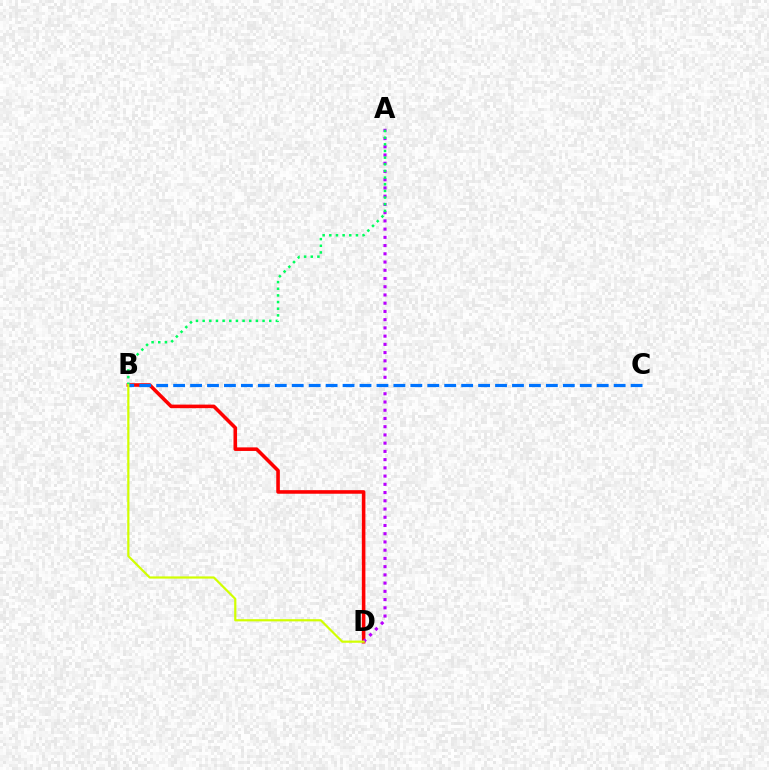{('B', 'D'): [{'color': '#ff0000', 'line_style': 'solid', 'thickness': 2.57}, {'color': '#d1ff00', 'line_style': 'solid', 'thickness': 1.58}], ('A', 'D'): [{'color': '#b900ff', 'line_style': 'dotted', 'thickness': 2.24}], ('A', 'B'): [{'color': '#00ff5c', 'line_style': 'dotted', 'thickness': 1.81}], ('B', 'C'): [{'color': '#0074ff', 'line_style': 'dashed', 'thickness': 2.3}]}